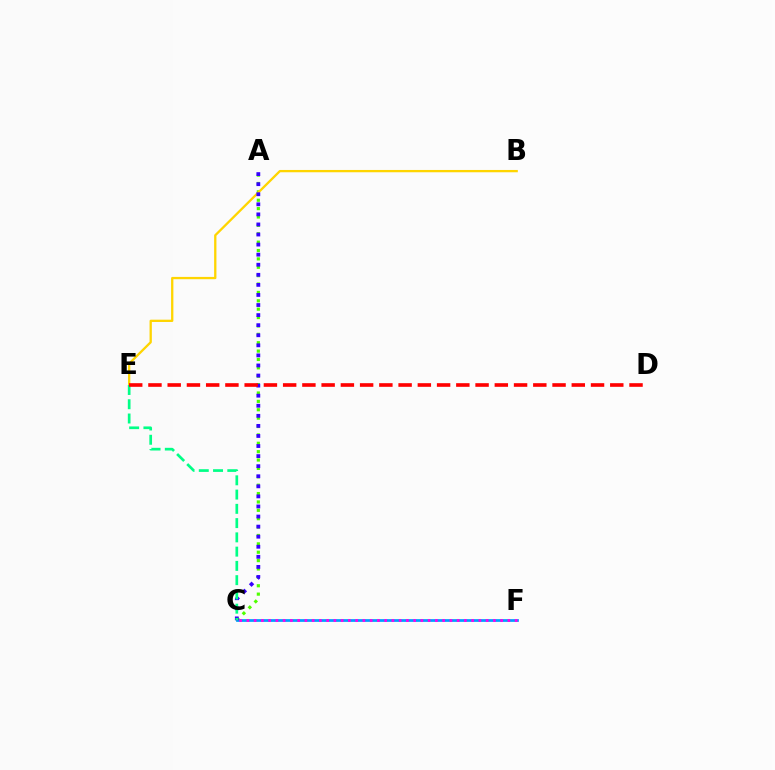{('A', 'C'): [{'color': '#4fff00', 'line_style': 'dotted', 'thickness': 2.28}, {'color': '#3700ff', 'line_style': 'dotted', 'thickness': 2.74}], ('C', 'F'): [{'color': '#009eff', 'line_style': 'solid', 'thickness': 1.97}, {'color': '#ff00ed', 'line_style': 'dotted', 'thickness': 1.97}], ('B', 'E'): [{'color': '#ffd500', 'line_style': 'solid', 'thickness': 1.66}], ('C', 'E'): [{'color': '#00ff86', 'line_style': 'dashed', 'thickness': 1.94}], ('D', 'E'): [{'color': '#ff0000', 'line_style': 'dashed', 'thickness': 2.61}]}